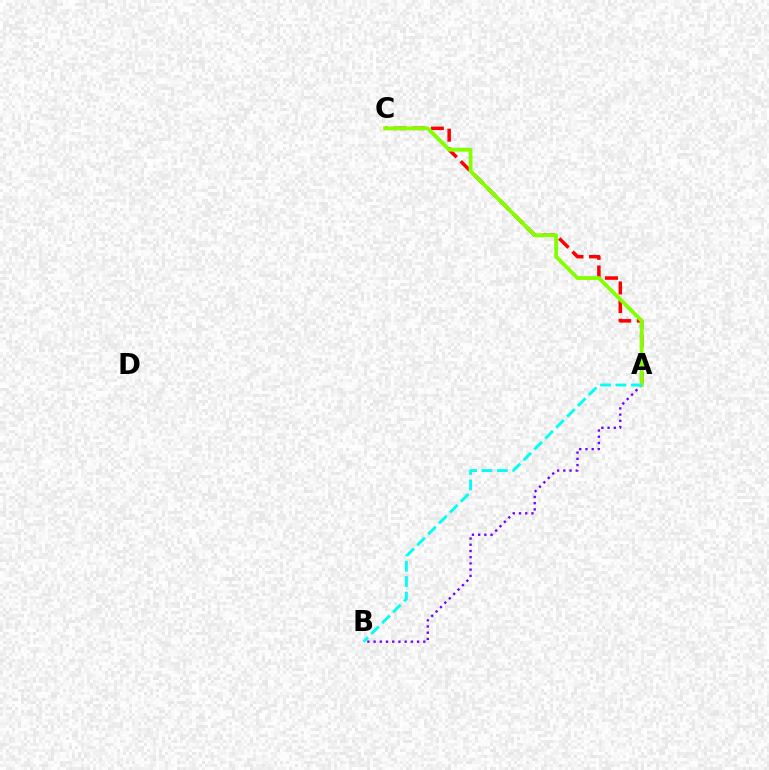{('A', 'C'): [{'color': '#ff0000', 'line_style': 'dashed', 'thickness': 2.53}, {'color': '#84ff00', 'line_style': 'solid', 'thickness': 2.74}], ('A', 'B'): [{'color': '#7200ff', 'line_style': 'dotted', 'thickness': 1.69}, {'color': '#00fff6', 'line_style': 'dashed', 'thickness': 2.09}]}